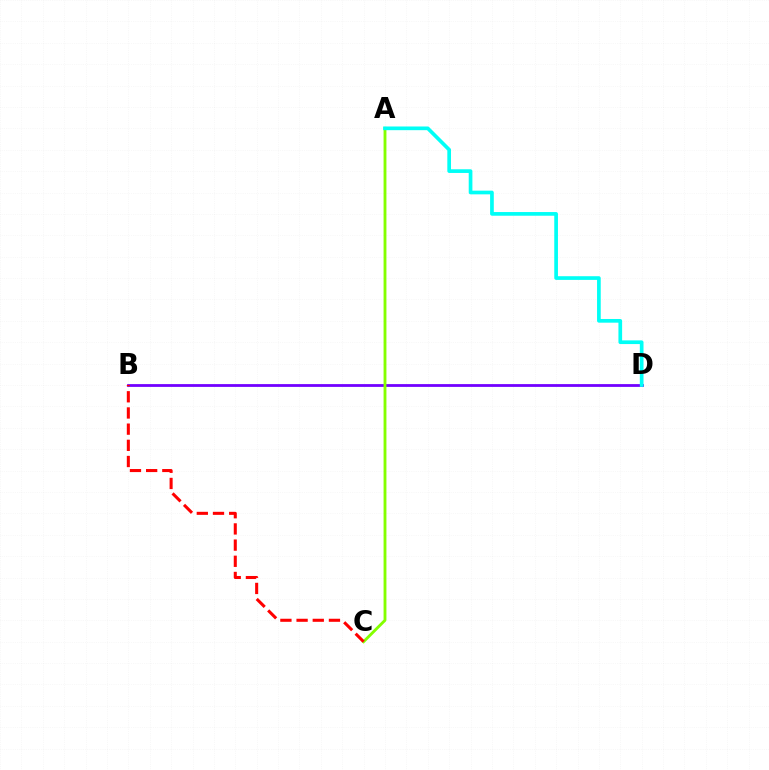{('B', 'D'): [{'color': '#7200ff', 'line_style': 'solid', 'thickness': 2.01}], ('A', 'C'): [{'color': '#84ff00', 'line_style': 'solid', 'thickness': 2.06}], ('A', 'D'): [{'color': '#00fff6', 'line_style': 'solid', 'thickness': 2.65}], ('B', 'C'): [{'color': '#ff0000', 'line_style': 'dashed', 'thickness': 2.2}]}